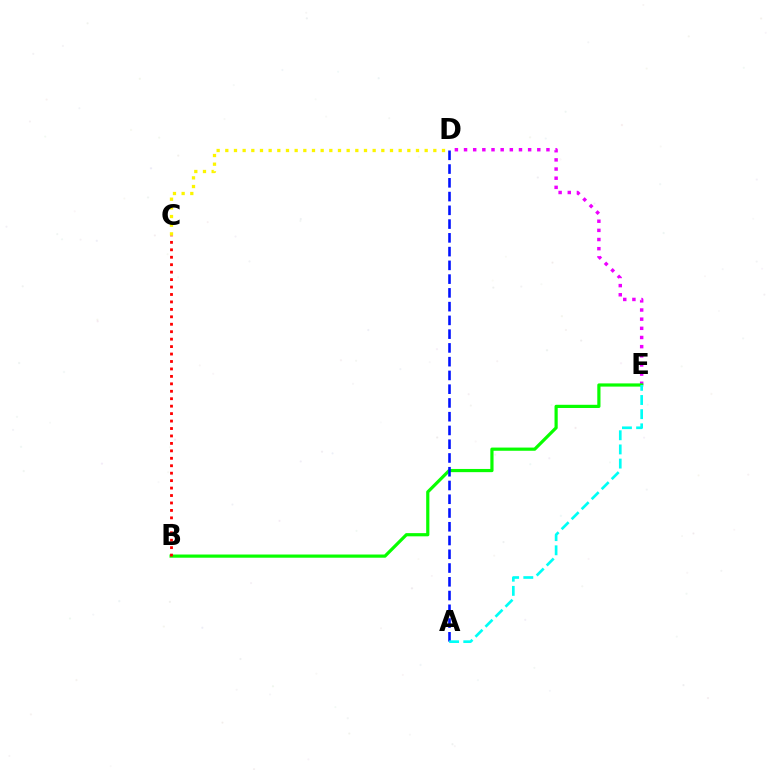{('D', 'E'): [{'color': '#ee00ff', 'line_style': 'dotted', 'thickness': 2.49}], ('B', 'E'): [{'color': '#08ff00', 'line_style': 'solid', 'thickness': 2.3}], ('A', 'D'): [{'color': '#0010ff', 'line_style': 'dashed', 'thickness': 1.87}], ('B', 'C'): [{'color': '#ff0000', 'line_style': 'dotted', 'thickness': 2.02}], ('A', 'E'): [{'color': '#00fff6', 'line_style': 'dashed', 'thickness': 1.92}], ('C', 'D'): [{'color': '#fcf500', 'line_style': 'dotted', 'thickness': 2.35}]}